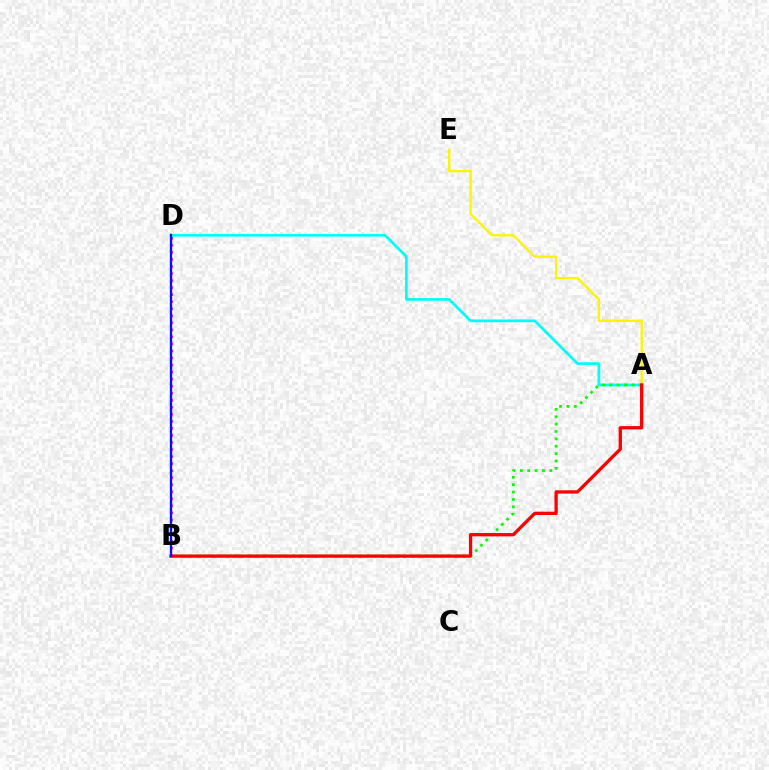{('B', 'D'): [{'color': '#ee00ff', 'line_style': 'dotted', 'thickness': 1.91}, {'color': '#0010ff', 'line_style': 'solid', 'thickness': 1.67}], ('A', 'D'): [{'color': '#00fff6', 'line_style': 'solid', 'thickness': 1.96}], ('A', 'E'): [{'color': '#fcf500', 'line_style': 'solid', 'thickness': 1.68}], ('A', 'B'): [{'color': '#08ff00', 'line_style': 'dotted', 'thickness': 2.01}, {'color': '#ff0000', 'line_style': 'solid', 'thickness': 2.38}]}